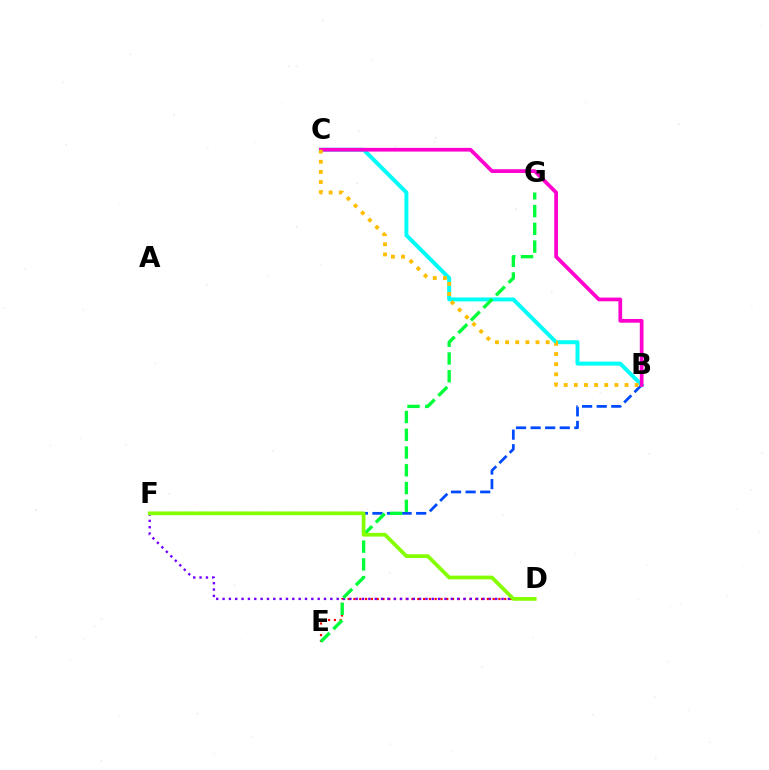{('D', 'E'): [{'color': '#ff0000', 'line_style': 'dotted', 'thickness': 1.58}], ('B', 'F'): [{'color': '#004bff', 'line_style': 'dashed', 'thickness': 1.98}], ('B', 'C'): [{'color': '#00fff6', 'line_style': 'solid', 'thickness': 2.85}, {'color': '#ff00cf', 'line_style': 'solid', 'thickness': 2.69}, {'color': '#ffbd00', 'line_style': 'dotted', 'thickness': 2.75}], ('D', 'F'): [{'color': '#7200ff', 'line_style': 'dotted', 'thickness': 1.72}, {'color': '#84ff00', 'line_style': 'solid', 'thickness': 2.69}], ('E', 'G'): [{'color': '#00ff39', 'line_style': 'dashed', 'thickness': 2.41}]}